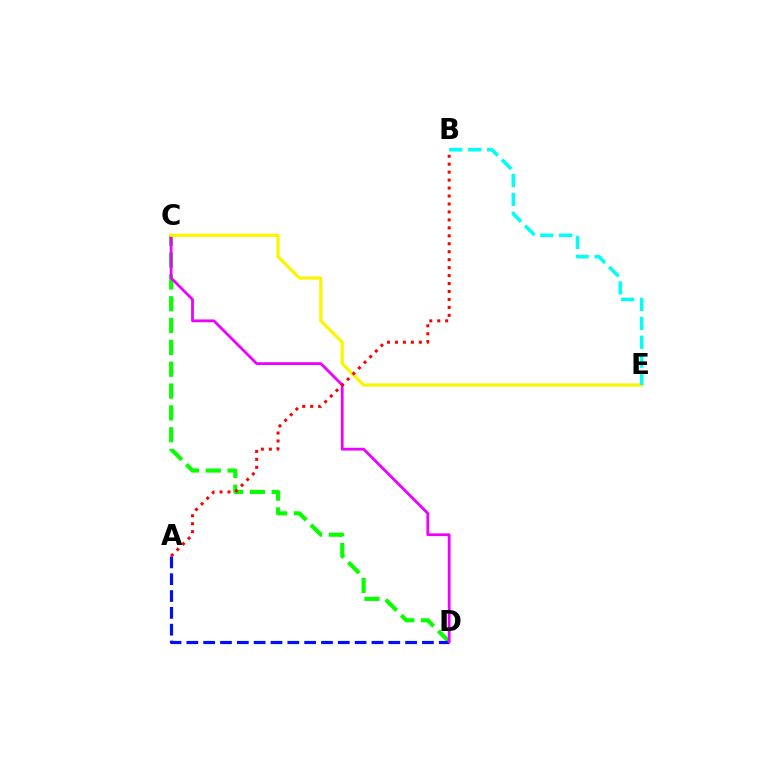{('C', 'D'): [{'color': '#08ff00', 'line_style': 'dashed', 'thickness': 2.97}, {'color': '#ee00ff', 'line_style': 'solid', 'thickness': 2.0}], ('A', 'D'): [{'color': '#0010ff', 'line_style': 'dashed', 'thickness': 2.29}], ('C', 'E'): [{'color': '#fcf500', 'line_style': 'solid', 'thickness': 2.32}], ('B', 'E'): [{'color': '#00fff6', 'line_style': 'dashed', 'thickness': 2.57}], ('A', 'B'): [{'color': '#ff0000', 'line_style': 'dotted', 'thickness': 2.16}]}